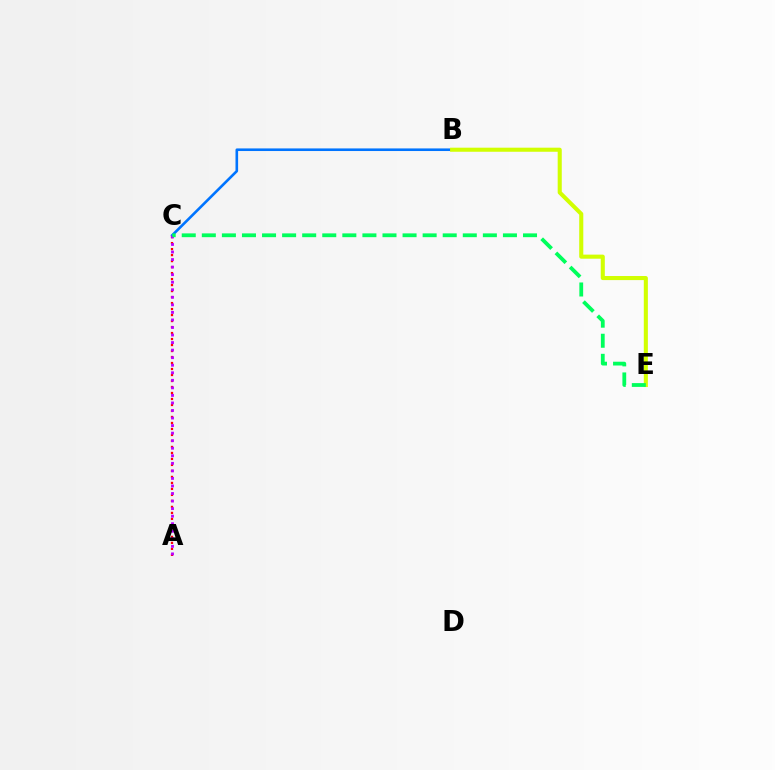{('A', 'C'): [{'color': '#ff0000', 'line_style': 'dotted', 'thickness': 1.63}, {'color': '#b900ff', 'line_style': 'dotted', 'thickness': 2.05}], ('B', 'C'): [{'color': '#0074ff', 'line_style': 'solid', 'thickness': 1.88}], ('B', 'E'): [{'color': '#d1ff00', 'line_style': 'solid', 'thickness': 2.93}], ('C', 'E'): [{'color': '#00ff5c', 'line_style': 'dashed', 'thickness': 2.73}]}